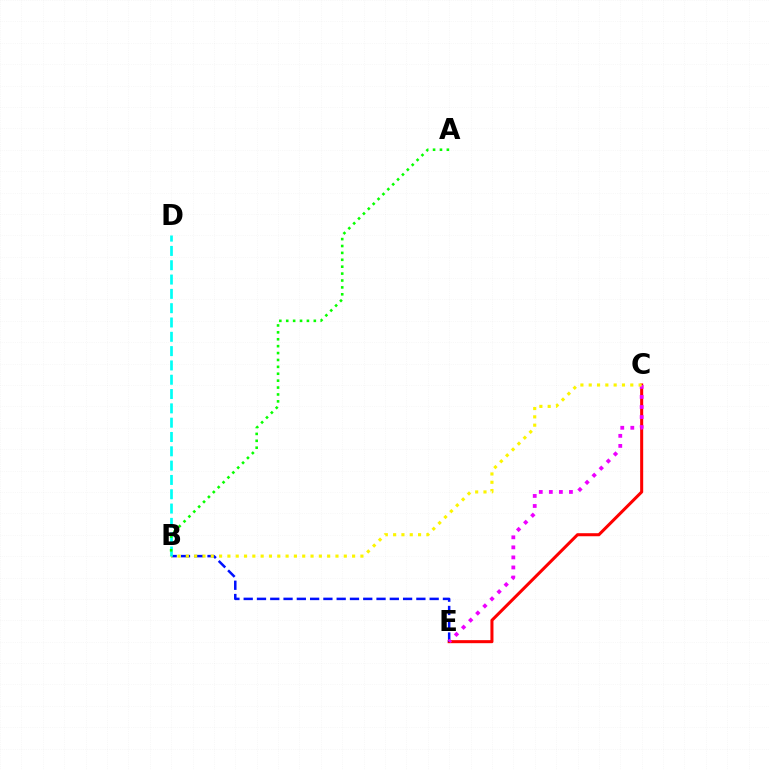{('C', 'E'): [{'color': '#ff0000', 'line_style': 'solid', 'thickness': 2.19}, {'color': '#ee00ff', 'line_style': 'dotted', 'thickness': 2.73}], ('B', 'E'): [{'color': '#0010ff', 'line_style': 'dashed', 'thickness': 1.8}], ('B', 'C'): [{'color': '#fcf500', 'line_style': 'dotted', 'thickness': 2.26}], ('B', 'D'): [{'color': '#00fff6', 'line_style': 'dashed', 'thickness': 1.94}], ('A', 'B'): [{'color': '#08ff00', 'line_style': 'dotted', 'thickness': 1.87}]}